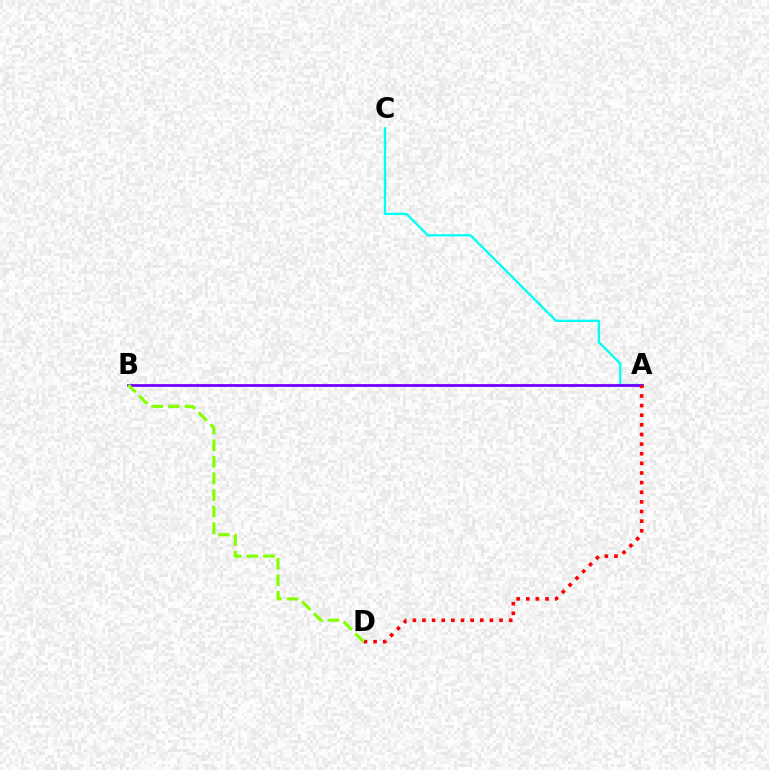{('A', 'C'): [{'color': '#00fff6', 'line_style': 'solid', 'thickness': 1.67}], ('A', 'B'): [{'color': '#7200ff', 'line_style': 'solid', 'thickness': 2.0}], ('A', 'D'): [{'color': '#ff0000', 'line_style': 'dotted', 'thickness': 2.62}], ('B', 'D'): [{'color': '#84ff00', 'line_style': 'dashed', 'thickness': 2.25}]}